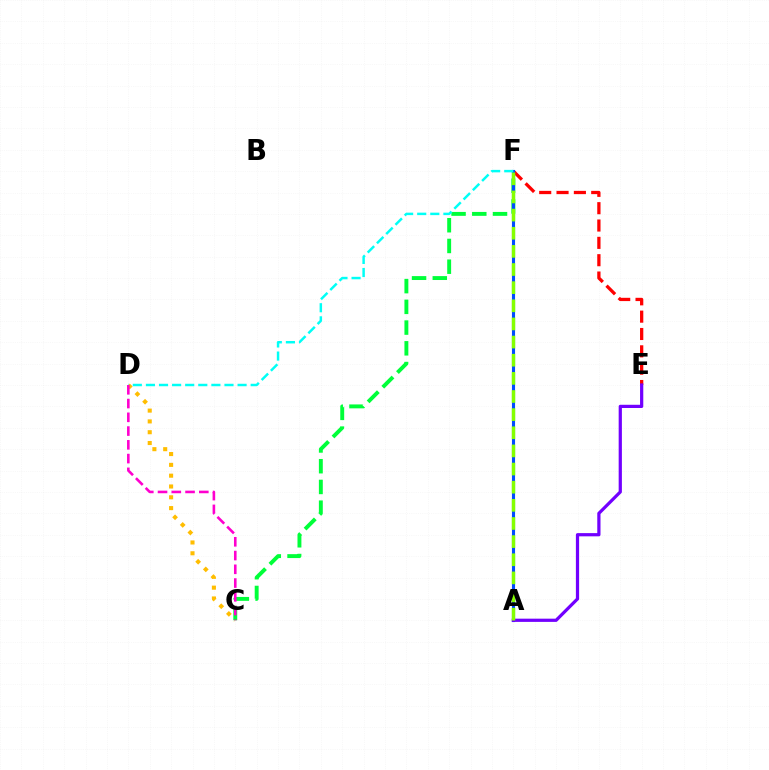{('C', 'D'): [{'color': '#ffbd00', 'line_style': 'dotted', 'thickness': 2.94}, {'color': '#ff00cf', 'line_style': 'dashed', 'thickness': 1.87}], ('C', 'F'): [{'color': '#00ff39', 'line_style': 'dashed', 'thickness': 2.82}], ('E', 'F'): [{'color': '#ff0000', 'line_style': 'dashed', 'thickness': 2.36}], ('A', 'F'): [{'color': '#004bff', 'line_style': 'solid', 'thickness': 2.24}, {'color': '#84ff00', 'line_style': 'dashed', 'thickness': 2.46}], ('A', 'E'): [{'color': '#7200ff', 'line_style': 'solid', 'thickness': 2.32}], ('D', 'F'): [{'color': '#00fff6', 'line_style': 'dashed', 'thickness': 1.78}]}